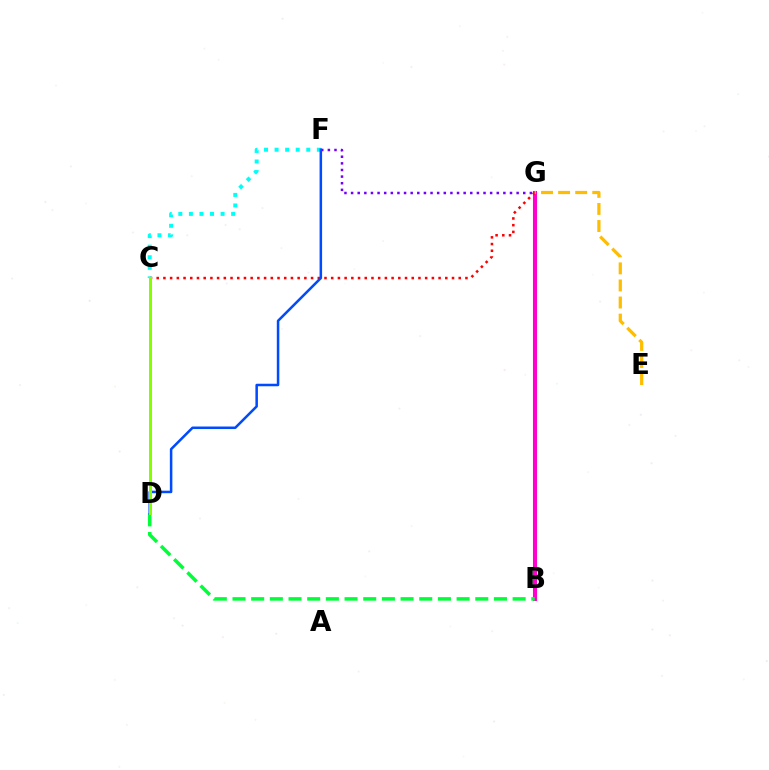{('C', 'F'): [{'color': '#00fff6', 'line_style': 'dotted', 'thickness': 2.87}], ('F', 'G'): [{'color': '#7200ff', 'line_style': 'dotted', 'thickness': 1.8}], ('B', 'G'): [{'color': '#ff00cf', 'line_style': 'solid', 'thickness': 2.94}], ('C', 'G'): [{'color': '#ff0000', 'line_style': 'dotted', 'thickness': 1.82}], ('B', 'D'): [{'color': '#00ff39', 'line_style': 'dashed', 'thickness': 2.54}], ('D', 'F'): [{'color': '#004bff', 'line_style': 'solid', 'thickness': 1.81}], ('E', 'G'): [{'color': '#ffbd00', 'line_style': 'dashed', 'thickness': 2.32}], ('C', 'D'): [{'color': '#84ff00', 'line_style': 'solid', 'thickness': 2.16}]}